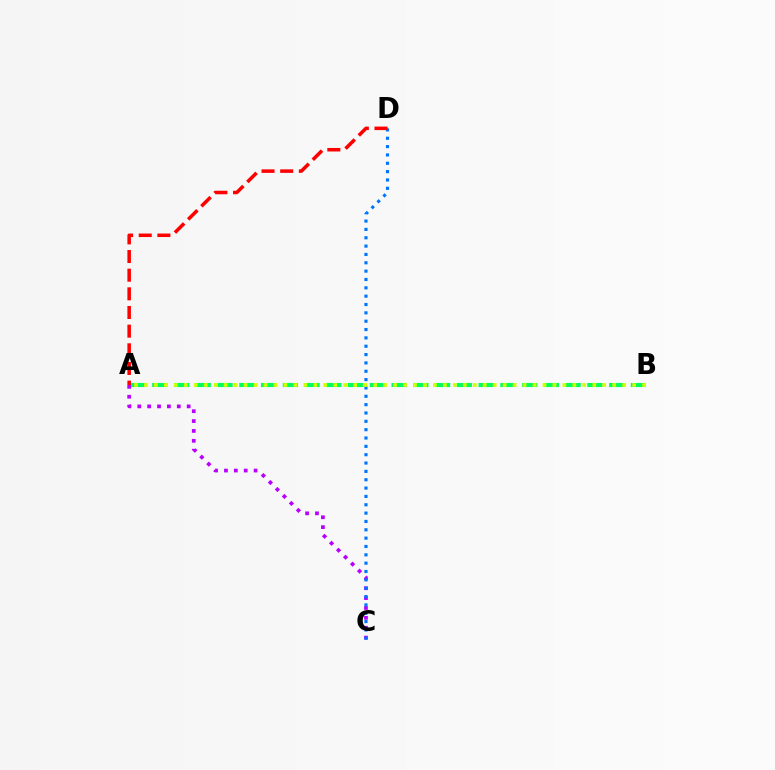{('A', 'B'): [{'color': '#00ff5c', 'line_style': 'dashed', 'thickness': 2.96}, {'color': '#d1ff00', 'line_style': 'dotted', 'thickness': 2.71}], ('A', 'C'): [{'color': '#b900ff', 'line_style': 'dotted', 'thickness': 2.68}], ('C', 'D'): [{'color': '#0074ff', 'line_style': 'dotted', 'thickness': 2.27}], ('A', 'D'): [{'color': '#ff0000', 'line_style': 'dashed', 'thickness': 2.53}]}